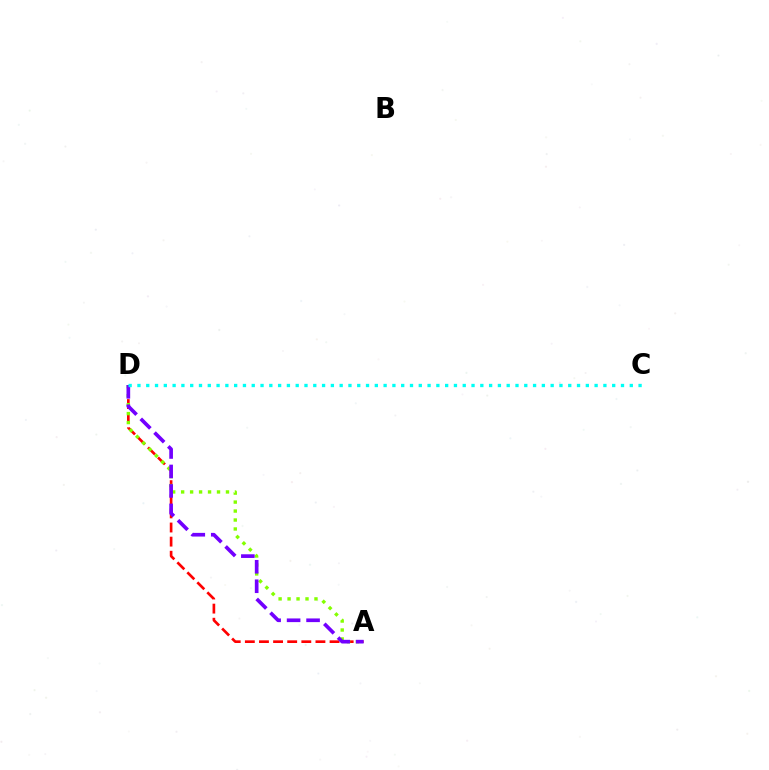{('A', 'D'): [{'color': '#ff0000', 'line_style': 'dashed', 'thickness': 1.92}, {'color': '#84ff00', 'line_style': 'dotted', 'thickness': 2.44}, {'color': '#7200ff', 'line_style': 'dashed', 'thickness': 2.65}], ('C', 'D'): [{'color': '#00fff6', 'line_style': 'dotted', 'thickness': 2.39}]}